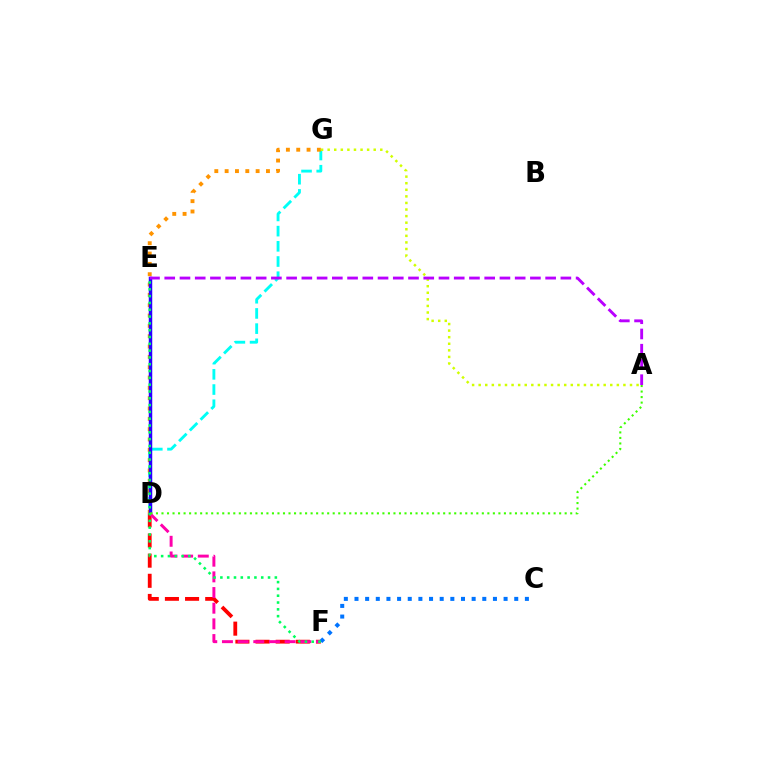{('D', 'F'): [{'color': '#ff0000', 'line_style': 'dashed', 'thickness': 2.74}, {'color': '#ff00ac', 'line_style': 'dashed', 'thickness': 2.13}], ('D', 'G'): [{'color': '#00fff6', 'line_style': 'dashed', 'thickness': 2.06}, {'color': '#ff9400', 'line_style': 'dotted', 'thickness': 2.81}], ('D', 'E'): [{'color': '#2500ff', 'line_style': 'solid', 'thickness': 2.5}], ('A', 'G'): [{'color': '#d1ff00', 'line_style': 'dotted', 'thickness': 1.79}], ('A', 'E'): [{'color': '#b900ff', 'line_style': 'dashed', 'thickness': 2.07}], ('C', 'F'): [{'color': '#0074ff', 'line_style': 'dotted', 'thickness': 2.89}], ('E', 'F'): [{'color': '#00ff5c', 'line_style': 'dotted', 'thickness': 1.85}], ('A', 'D'): [{'color': '#3dff00', 'line_style': 'dotted', 'thickness': 1.5}]}